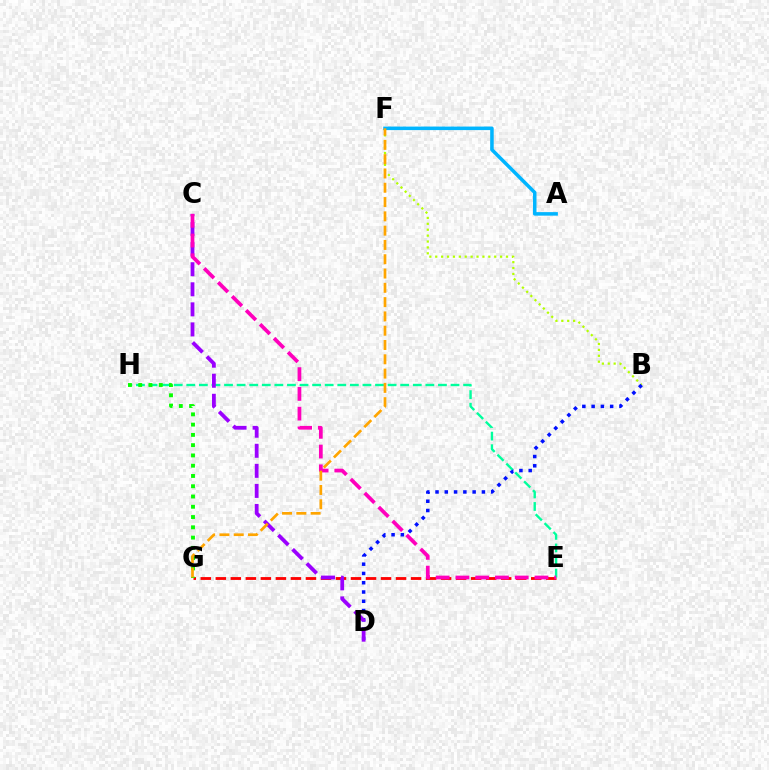{('B', 'F'): [{'color': '#b3ff00', 'line_style': 'dotted', 'thickness': 1.6}], ('E', 'G'): [{'color': '#ff0000', 'line_style': 'dashed', 'thickness': 2.04}], ('B', 'D'): [{'color': '#0010ff', 'line_style': 'dotted', 'thickness': 2.52}], ('E', 'H'): [{'color': '#00ff9d', 'line_style': 'dashed', 'thickness': 1.71}], ('G', 'H'): [{'color': '#08ff00', 'line_style': 'dotted', 'thickness': 2.79}], ('C', 'D'): [{'color': '#9b00ff', 'line_style': 'dashed', 'thickness': 2.73}], ('A', 'F'): [{'color': '#00b5ff', 'line_style': 'solid', 'thickness': 2.54}], ('C', 'E'): [{'color': '#ff00bd', 'line_style': 'dashed', 'thickness': 2.68}], ('F', 'G'): [{'color': '#ffa500', 'line_style': 'dashed', 'thickness': 1.94}]}